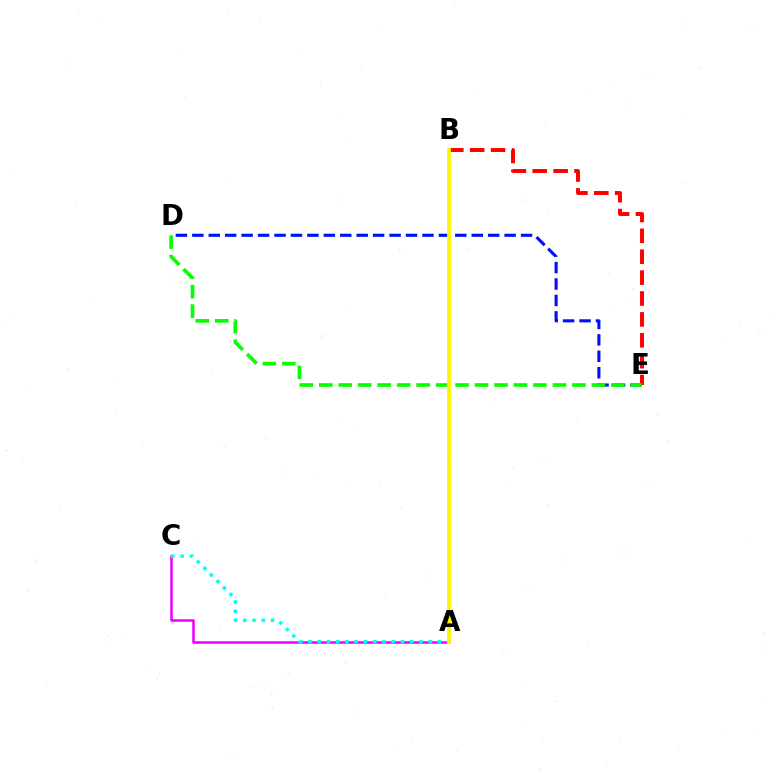{('D', 'E'): [{'color': '#0010ff', 'line_style': 'dashed', 'thickness': 2.23}, {'color': '#08ff00', 'line_style': 'dashed', 'thickness': 2.64}], ('B', 'E'): [{'color': '#ff0000', 'line_style': 'dashed', 'thickness': 2.84}], ('A', 'C'): [{'color': '#ee00ff', 'line_style': 'solid', 'thickness': 1.82}, {'color': '#00fff6', 'line_style': 'dotted', 'thickness': 2.51}], ('A', 'B'): [{'color': '#fcf500', 'line_style': 'solid', 'thickness': 2.72}]}